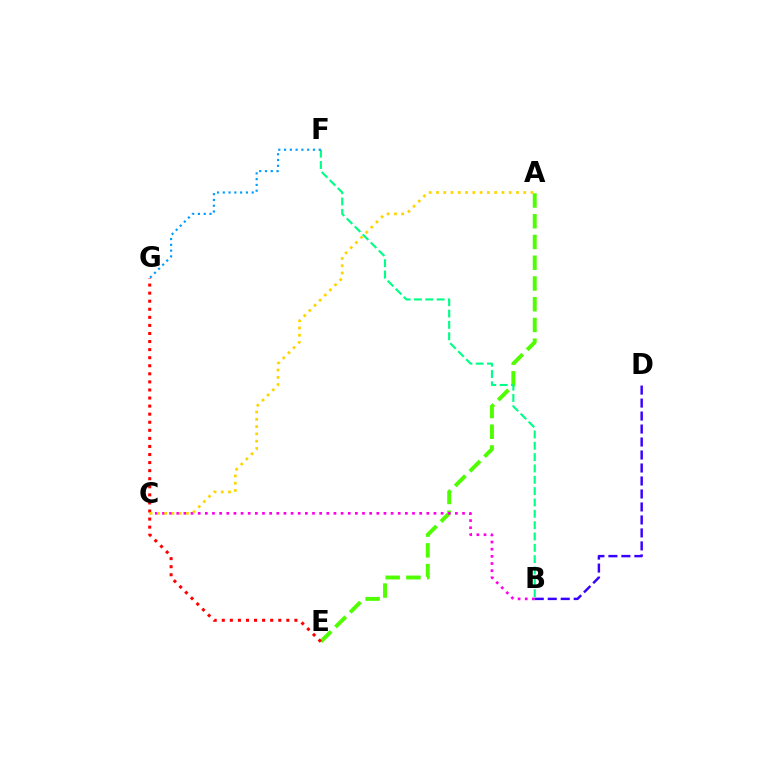{('A', 'E'): [{'color': '#4fff00', 'line_style': 'dashed', 'thickness': 2.82}], ('E', 'G'): [{'color': '#ff0000', 'line_style': 'dotted', 'thickness': 2.19}], ('B', 'C'): [{'color': '#ff00ed', 'line_style': 'dotted', 'thickness': 1.94}], ('B', 'F'): [{'color': '#00ff86', 'line_style': 'dashed', 'thickness': 1.54}], ('F', 'G'): [{'color': '#009eff', 'line_style': 'dotted', 'thickness': 1.57}], ('A', 'C'): [{'color': '#ffd500', 'line_style': 'dotted', 'thickness': 1.98}], ('B', 'D'): [{'color': '#3700ff', 'line_style': 'dashed', 'thickness': 1.76}]}